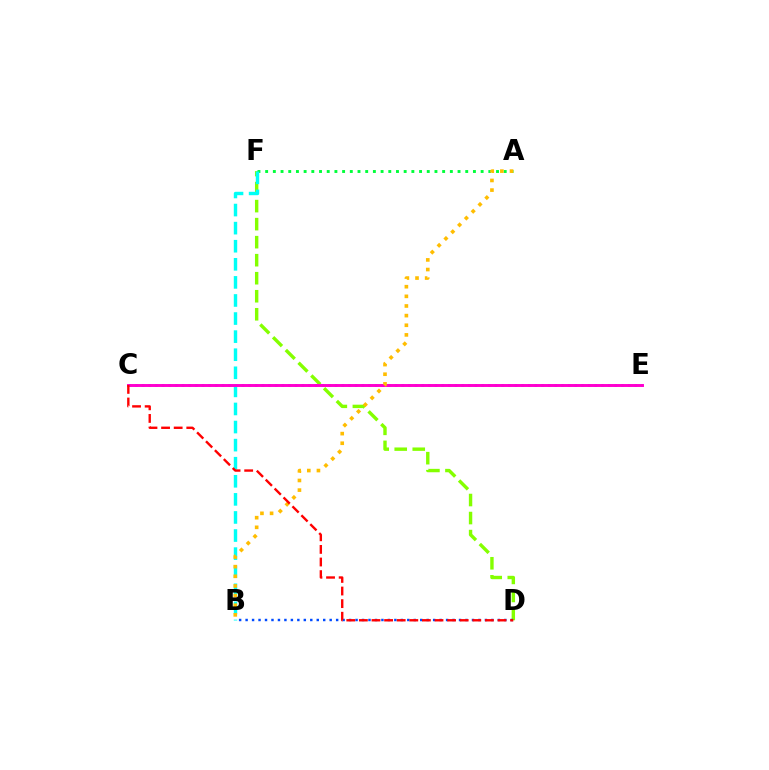{('D', 'F'): [{'color': '#84ff00', 'line_style': 'dashed', 'thickness': 2.45}], ('C', 'E'): [{'color': '#7200ff', 'line_style': 'dotted', 'thickness': 1.81}, {'color': '#ff00cf', 'line_style': 'solid', 'thickness': 2.12}], ('A', 'F'): [{'color': '#00ff39', 'line_style': 'dotted', 'thickness': 2.09}], ('B', 'F'): [{'color': '#00fff6', 'line_style': 'dashed', 'thickness': 2.46}], ('B', 'D'): [{'color': '#004bff', 'line_style': 'dotted', 'thickness': 1.76}], ('A', 'B'): [{'color': '#ffbd00', 'line_style': 'dotted', 'thickness': 2.62}], ('C', 'D'): [{'color': '#ff0000', 'line_style': 'dashed', 'thickness': 1.71}]}